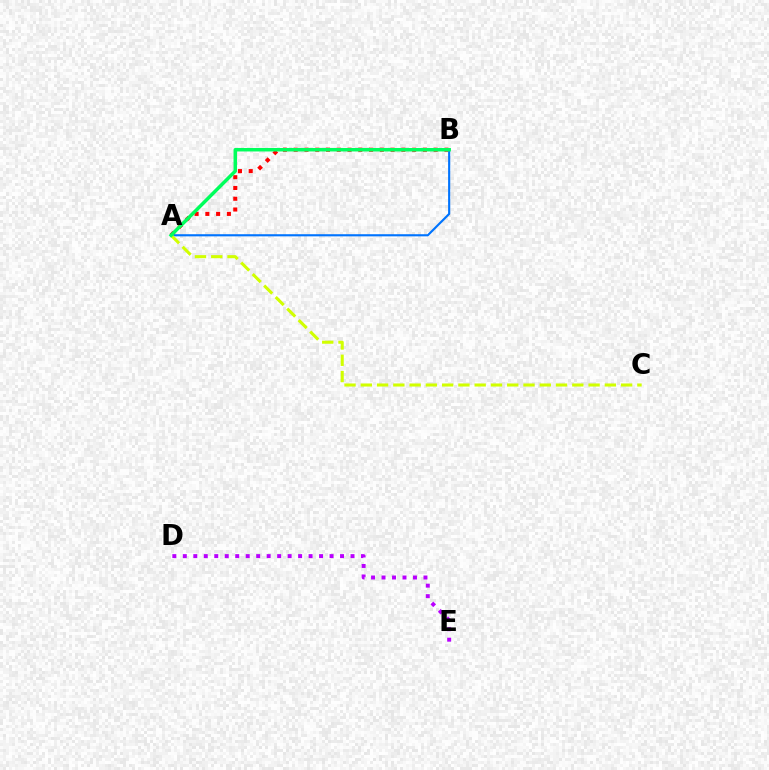{('A', 'B'): [{'color': '#ff0000', 'line_style': 'dotted', 'thickness': 2.93}, {'color': '#0074ff', 'line_style': 'solid', 'thickness': 1.54}, {'color': '#00ff5c', 'line_style': 'solid', 'thickness': 2.51}], ('A', 'C'): [{'color': '#d1ff00', 'line_style': 'dashed', 'thickness': 2.21}], ('D', 'E'): [{'color': '#b900ff', 'line_style': 'dotted', 'thickness': 2.85}]}